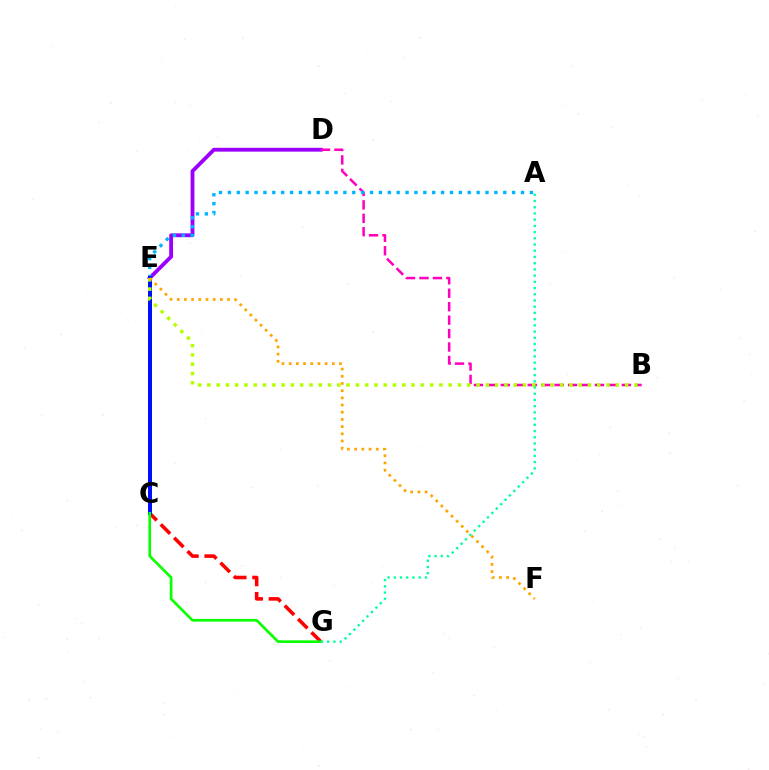{('C', 'G'): [{'color': '#ff0000', 'line_style': 'dashed', 'thickness': 2.57}, {'color': '#08ff00', 'line_style': 'solid', 'thickness': 1.91}], ('D', 'E'): [{'color': '#9b00ff', 'line_style': 'solid', 'thickness': 2.76}], ('B', 'D'): [{'color': '#ff00bd', 'line_style': 'dashed', 'thickness': 1.83}], ('A', 'E'): [{'color': '#00b5ff', 'line_style': 'dotted', 'thickness': 2.41}], ('C', 'E'): [{'color': '#0010ff', 'line_style': 'solid', 'thickness': 2.88}], ('B', 'E'): [{'color': '#b3ff00', 'line_style': 'dotted', 'thickness': 2.52}], ('E', 'F'): [{'color': '#ffa500', 'line_style': 'dotted', 'thickness': 1.95}], ('A', 'G'): [{'color': '#00ff9d', 'line_style': 'dotted', 'thickness': 1.69}]}